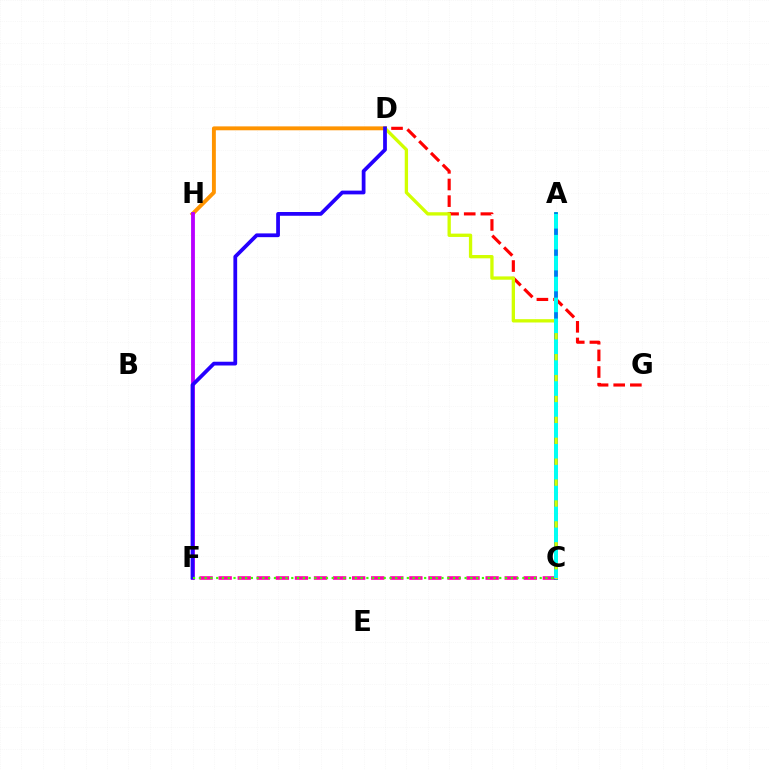{('D', 'H'): [{'color': '#ff9400', 'line_style': 'solid', 'thickness': 2.81}], ('A', 'C'): [{'color': '#00ff5c', 'line_style': 'solid', 'thickness': 2.73}, {'color': '#0074ff', 'line_style': 'solid', 'thickness': 2.55}, {'color': '#00fff6', 'line_style': 'dashed', 'thickness': 2.84}], ('C', 'F'): [{'color': '#ff00ac', 'line_style': 'dashed', 'thickness': 2.59}, {'color': '#3dff00', 'line_style': 'dotted', 'thickness': 1.57}], ('F', 'H'): [{'color': '#b900ff', 'line_style': 'solid', 'thickness': 2.75}], ('D', 'G'): [{'color': '#ff0000', 'line_style': 'dashed', 'thickness': 2.26}], ('C', 'D'): [{'color': '#d1ff00', 'line_style': 'solid', 'thickness': 2.39}], ('D', 'F'): [{'color': '#2500ff', 'line_style': 'solid', 'thickness': 2.71}]}